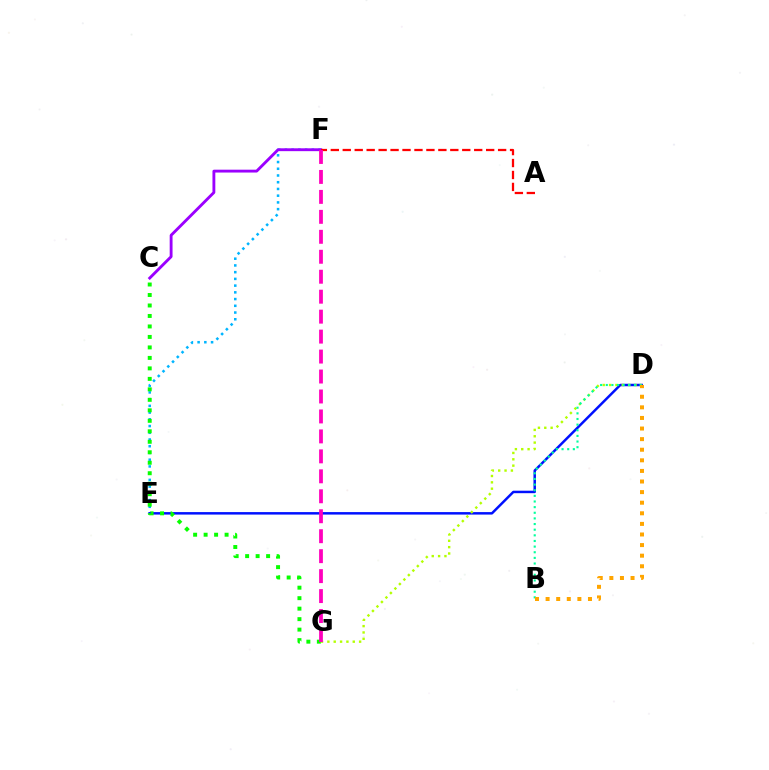{('E', 'F'): [{'color': '#00b5ff', 'line_style': 'dotted', 'thickness': 1.83}], ('D', 'E'): [{'color': '#0010ff', 'line_style': 'solid', 'thickness': 1.79}], ('D', 'G'): [{'color': '#b3ff00', 'line_style': 'dotted', 'thickness': 1.72}], ('B', 'D'): [{'color': '#00ff9d', 'line_style': 'dotted', 'thickness': 1.53}, {'color': '#ffa500', 'line_style': 'dotted', 'thickness': 2.88}], ('C', 'F'): [{'color': '#9b00ff', 'line_style': 'solid', 'thickness': 2.06}], ('C', 'G'): [{'color': '#08ff00', 'line_style': 'dotted', 'thickness': 2.85}], ('A', 'F'): [{'color': '#ff0000', 'line_style': 'dashed', 'thickness': 1.62}], ('F', 'G'): [{'color': '#ff00bd', 'line_style': 'dashed', 'thickness': 2.71}]}